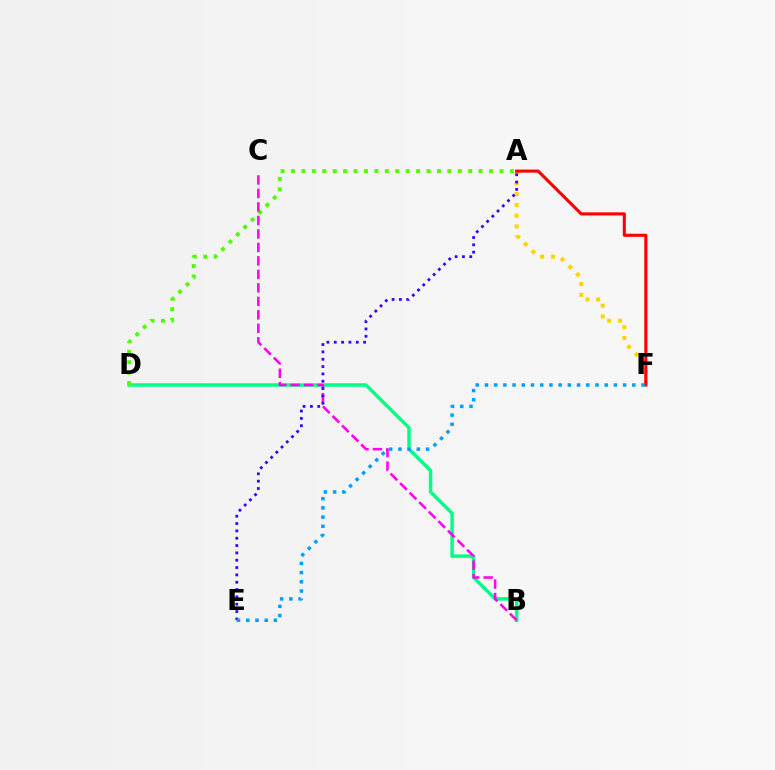{('B', 'D'): [{'color': '#00ff86', 'line_style': 'solid', 'thickness': 2.5}], ('A', 'D'): [{'color': '#4fff00', 'line_style': 'dotted', 'thickness': 2.83}], ('B', 'C'): [{'color': '#ff00ed', 'line_style': 'dashed', 'thickness': 1.83}], ('A', 'F'): [{'color': '#ffd500', 'line_style': 'dotted', 'thickness': 2.93}, {'color': '#ff0000', 'line_style': 'solid', 'thickness': 2.22}], ('A', 'E'): [{'color': '#3700ff', 'line_style': 'dotted', 'thickness': 1.99}], ('E', 'F'): [{'color': '#009eff', 'line_style': 'dotted', 'thickness': 2.5}]}